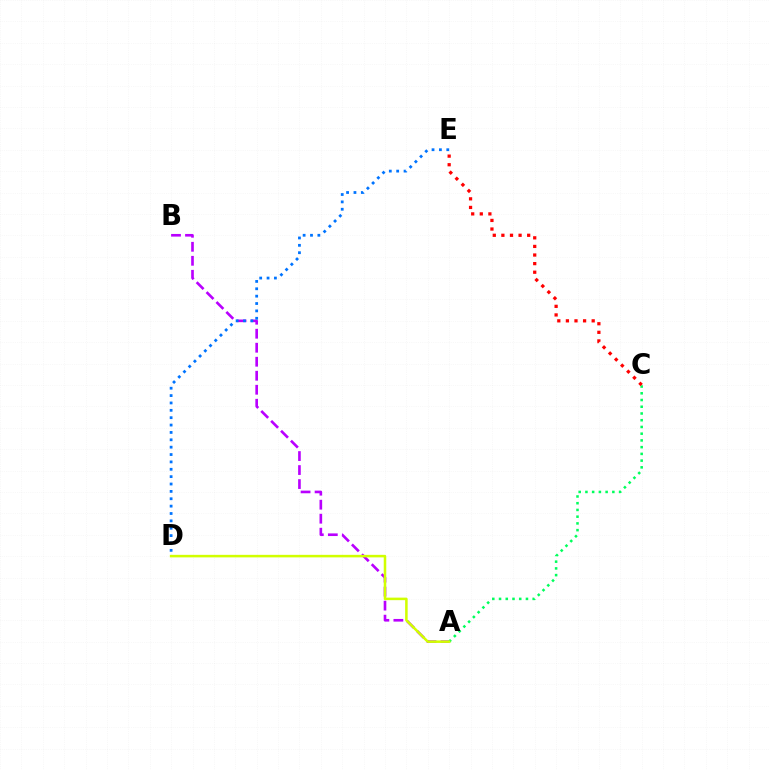{('A', 'B'): [{'color': '#b900ff', 'line_style': 'dashed', 'thickness': 1.9}], ('D', 'E'): [{'color': '#0074ff', 'line_style': 'dotted', 'thickness': 2.0}], ('A', 'C'): [{'color': '#00ff5c', 'line_style': 'dotted', 'thickness': 1.83}], ('A', 'D'): [{'color': '#d1ff00', 'line_style': 'solid', 'thickness': 1.83}], ('C', 'E'): [{'color': '#ff0000', 'line_style': 'dotted', 'thickness': 2.34}]}